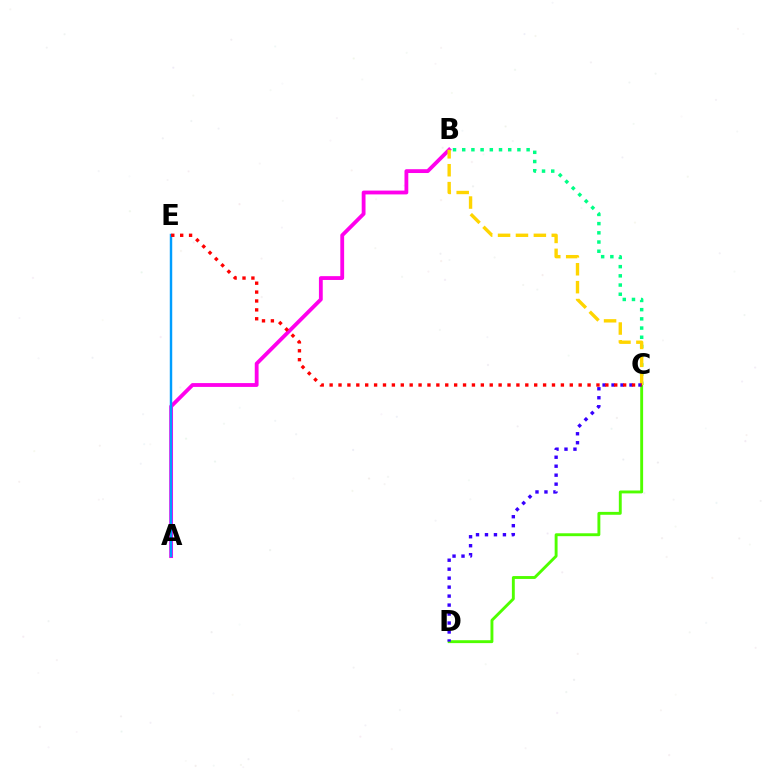{('A', 'B'): [{'color': '#ff00ed', 'line_style': 'solid', 'thickness': 2.75}], ('B', 'C'): [{'color': '#00ff86', 'line_style': 'dotted', 'thickness': 2.5}, {'color': '#ffd500', 'line_style': 'dashed', 'thickness': 2.43}], ('A', 'E'): [{'color': '#009eff', 'line_style': 'solid', 'thickness': 1.76}], ('C', 'D'): [{'color': '#4fff00', 'line_style': 'solid', 'thickness': 2.08}, {'color': '#3700ff', 'line_style': 'dotted', 'thickness': 2.44}], ('C', 'E'): [{'color': '#ff0000', 'line_style': 'dotted', 'thickness': 2.42}]}